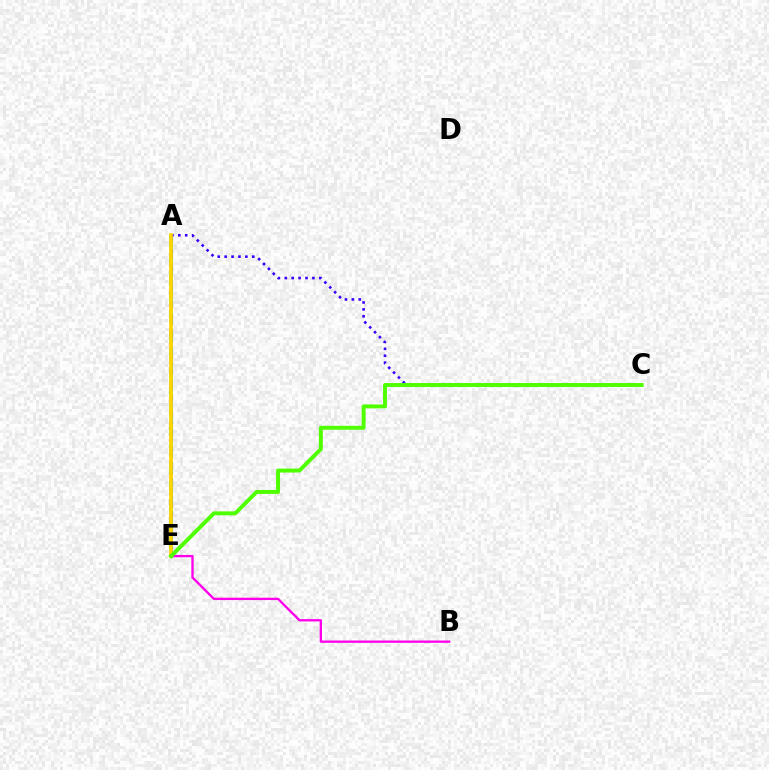{('A', 'E'): [{'color': '#00ff86', 'line_style': 'dashed', 'thickness': 2.57}, {'color': '#009eff', 'line_style': 'dashed', 'thickness': 2.25}, {'color': '#ff0000', 'line_style': 'dashed', 'thickness': 1.8}, {'color': '#ffd500', 'line_style': 'solid', 'thickness': 2.64}], ('A', 'C'): [{'color': '#3700ff', 'line_style': 'dotted', 'thickness': 1.87}], ('B', 'E'): [{'color': '#ff00ed', 'line_style': 'solid', 'thickness': 1.68}], ('C', 'E'): [{'color': '#4fff00', 'line_style': 'solid', 'thickness': 2.83}]}